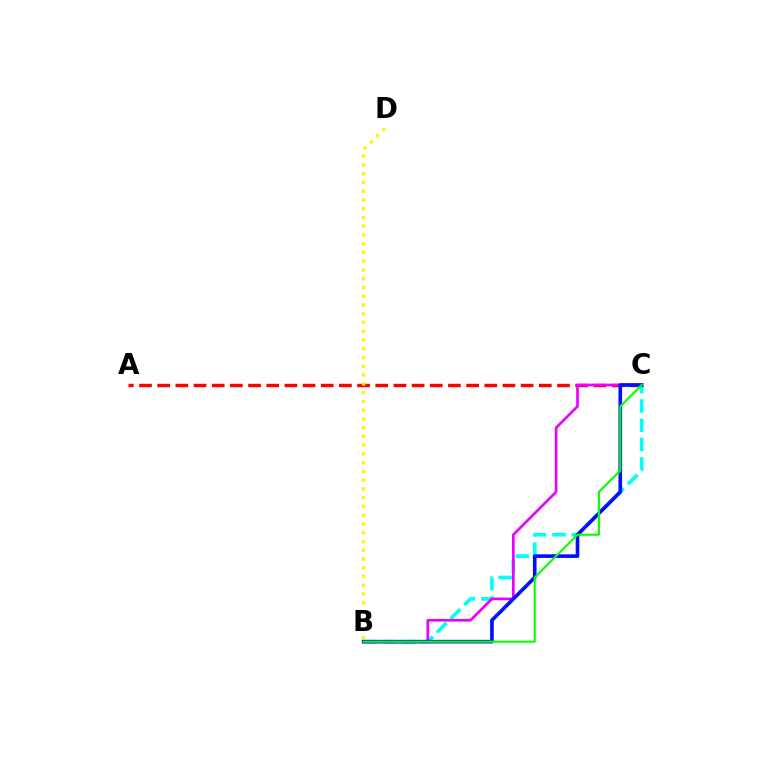{('A', 'C'): [{'color': '#ff0000', 'line_style': 'dashed', 'thickness': 2.47}], ('B', 'C'): [{'color': '#00fff6', 'line_style': 'dashed', 'thickness': 2.62}, {'color': '#ee00ff', 'line_style': 'solid', 'thickness': 1.94}, {'color': '#0010ff', 'line_style': 'solid', 'thickness': 2.62}, {'color': '#08ff00', 'line_style': 'solid', 'thickness': 1.52}], ('B', 'D'): [{'color': '#fcf500', 'line_style': 'dotted', 'thickness': 2.38}]}